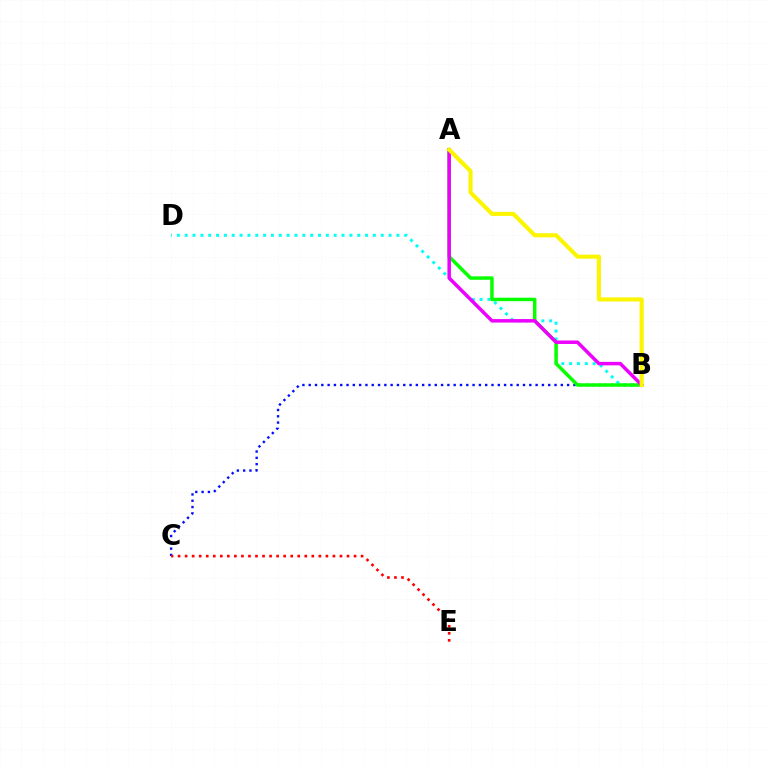{('B', 'C'): [{'color': '#0010ff', 'line_style': 'dotted', 'thickness': 1.71}], ('C', 'E'): [{'color': '#ff0000', 'line_style': 'dotted', 'thickness': 1.91}], ('B', 'D'): [{'color': '#00fff6', 'line_style': 'dotted', 'thickness': 2.13}], ('A', 'B'): [{'color': '#08ff00', 'line_style': 'solid', 'thickness': 2.5}, {'color': '#ee00ff', 'line_style': 'solid', 'thickness': 2.51}, {'color': '#fcf500', 'line_style': 'solid', 'thickness': 2.94}]}